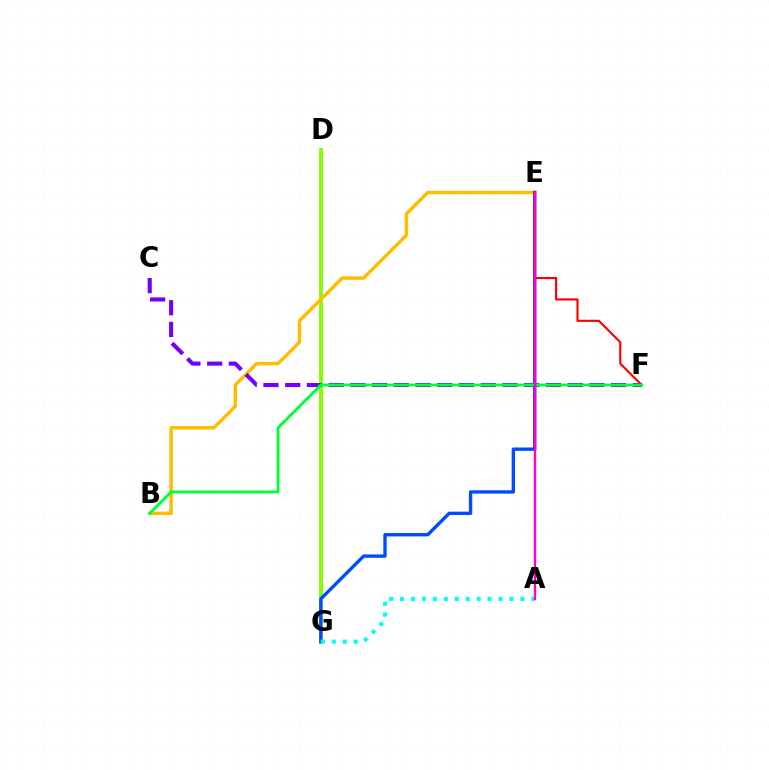{('D', 'G'): [{'color': '#84ff00', 'line_style': 'solid', 'thickness': 2.83}], ('B', 'E'): [{'color': '#ffbd00', 'line_style': 'solid', 'thickness': 2.48}], ('E', 'G'): [{'color': '#004bff', 'line_style': 'solid', 'thickness': 2.42}], ('E', 'F'): [{'color': '#ff0000', 'line_style': 'solid', 'thickness': 1.54}], ('C', 'F'): [{'color': '#7200ff', 'line_style': 'dashed', 'thickness': 2.95}], ('B', 'F'): [{'color': '#00ff39', 'line_style': 'solid', 'thickness': 2.07}], ('A', 'G'): [{'color': '#00fff6', 'line_style': 'dotted', 'thickness': 2.97}], ('A', 'E'): [{'color': '#ff00cf', 'line_style': 'solid', 'thickness': 1.7}]}